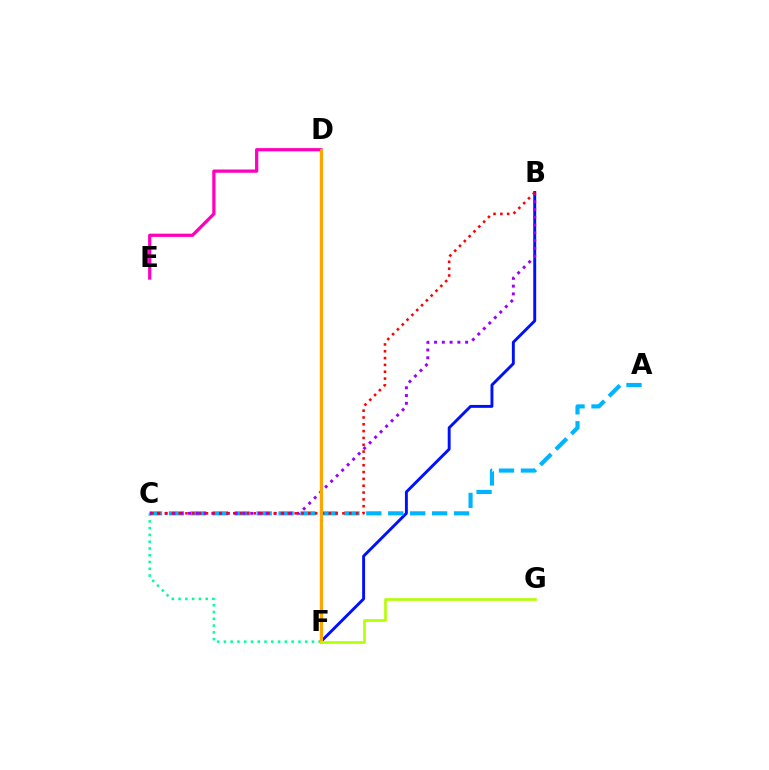{('D', 'F'): [{'color': '#08ff00', 'line_style': 'solid', 'thickness': 1.57}, {'color': '#ffa500', 'line_style': 'solid', 'thickness': 2.25}], ('D', 'E'): [{'color': '#ff00bd', 'line_style': 'solid', 'thickness': 2.34}], ('B', 'F'): [{'color': '#0010ff', 'line_style': 'solid', 'thickness': 2.1}], ('A', 'C'): [{'color': '#00b5ff', 'line_style': 'dashed', 'thickness': 2.98}], ('C', 'F'): [{'color': '#00ff9d', 'line_style': 'dotted', 'thickness': 1.84}], ('B', 'C'): [{'color': '#9b00ff', 'line_style': 'dotted', 'thickness': 2.11}, {'color': '#ff0000', 'line_style': 'dotted', 'thickness': 1.85}], ('F', 'G'): [{'color': '#b3ff00', 'line_style': 'solid', 'thickness': 1.9}]}